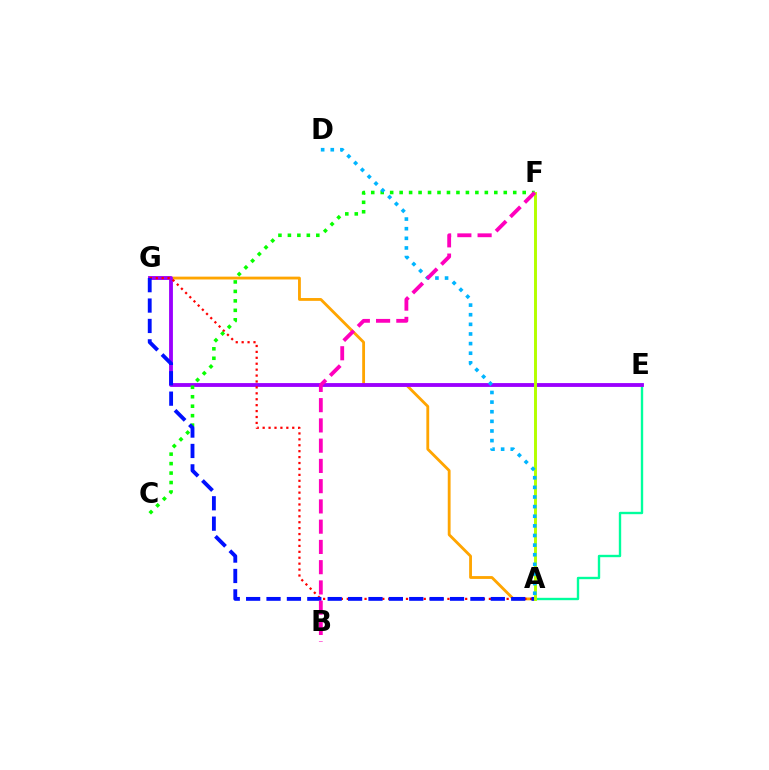{('A', 'G'): [{'color': '#ffa500', 'line_style': 'solid', 'thickness': 2.03}, {'color': '#ff0000', 'line_style': 'dotted', 'thickness': 1.61}, {'color': '#0010ff', 'line_style': 'dashed', 'thickness': 2.77}], ('A', 'E'): [{'color': '#00ff9d', 'line_style': 'solid', 'thickness': 1.71}], ('E', 'G'): [{'color': '#9b00ff', 'line_style': 'solid', 'thickness': 2.76}], ('C', 'F'): [{'color': '#08ff00', 'line_style': 'dotted', 'thickness': 2.57}], ('A', 'F'): [{'color': '#b3ff00', 'line_style': 'solid', 'thickness': 2.12}], ('A', 'D'): [{'color': '#00b5ff', 'line_style': 'dotted', 'thickness': 2.62}], ('B', 'F'): [{'color': '#ff00bd', 'line_style': 'dashed', 'thickness': 2.75}]}